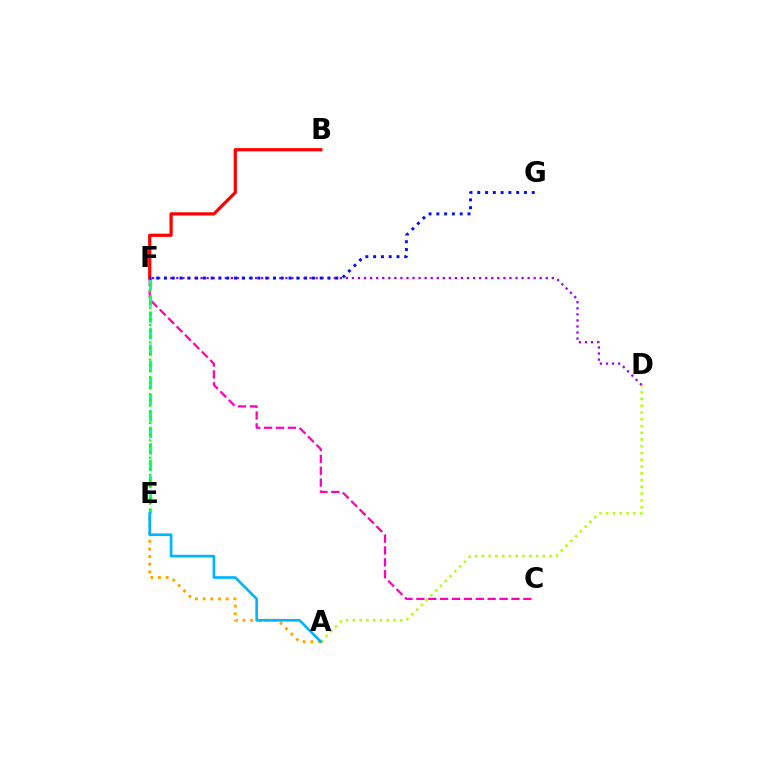{('A', 'E'): [{'color': '#ffa500', 'line_style': 'dotted', 'thickness': 2.08}, {'color': '#00b5ff', 'line_style': 'solid', 'thickness': 1.91}], ('C', 'F'): [{'color': '#ff00bd', 'line_style': 'dashed', 'thickness': 1.61}], ('E', 'F'): [{'color': '#00ff9d', 'line_style': 'dashed', 'thickness': 2.24}, {'color': '#08ff00', 'line_style': 'dotted', 'thickness': 1.56}], ('B', 'F'): [{'color': '#ff0000', 'line_style': 'solid', 'thickness': 2.31}], ('A', 'D'): [{'color': '#b3ff00', 'line_style': 'dotted', 'thickness': 1.84}], ('D', 'F'): [{'color': '#9b00ff', 'line_style': 'dotted', 'thickness': 1.65}], ('F', 'G'): [{'color': '#0010ff', 'line_style': 'dotted', 'thickness': 2.12}]}